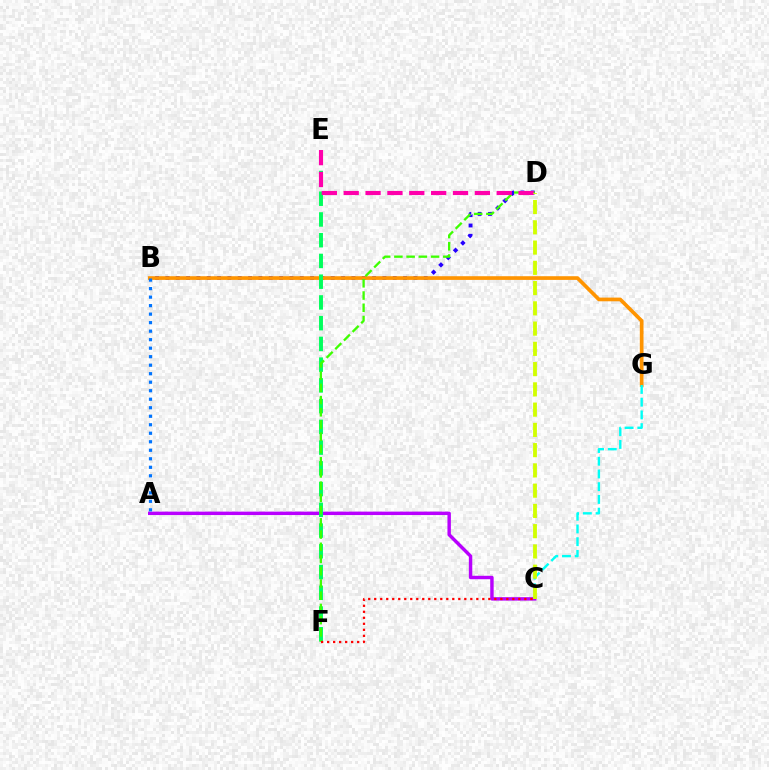{('B', 'D'): [{'color': '#2500ff', 'line_style': 'dotted', 'thickness': 2.81}], ('B', 'G'): [{'color': '#ff9400', 'line_style': 'solid', 'thickness': 2.66}], ('A', 'C'): [{'color': '#b900ff', 'line_style': 'solid', 'thickness': 2.47}], ('E', 'F'): [{'color': '#00ff5c', 'line_style': 'dashed', 'thickness': 2.82}], ('C', 'G'): [{'color': '#00fff6', 'line_style': 'dashed', 'thickness': 1.73}], ('D', 'F'): [{'color': '#3dff00', 'line_style': 'dashed', 'thickness': 1.66}], ('C', 'F'): [{'color': '#ff0000', 'line_style': 'dotted', 'thickness': 1.63}], ('D', 'E'): [{'color': '#ff00ac', 'line_style': 'dashed', 'thickness': 2.97}], ('A', 'B'): [{'color': '#0074ff', 'line_style': 'dotted', 'thickness': 2.31}], ('C', 'D'): [{'color': '#d1ff00', 'line_style': 'dashed', 'thickness': 2.75}]}